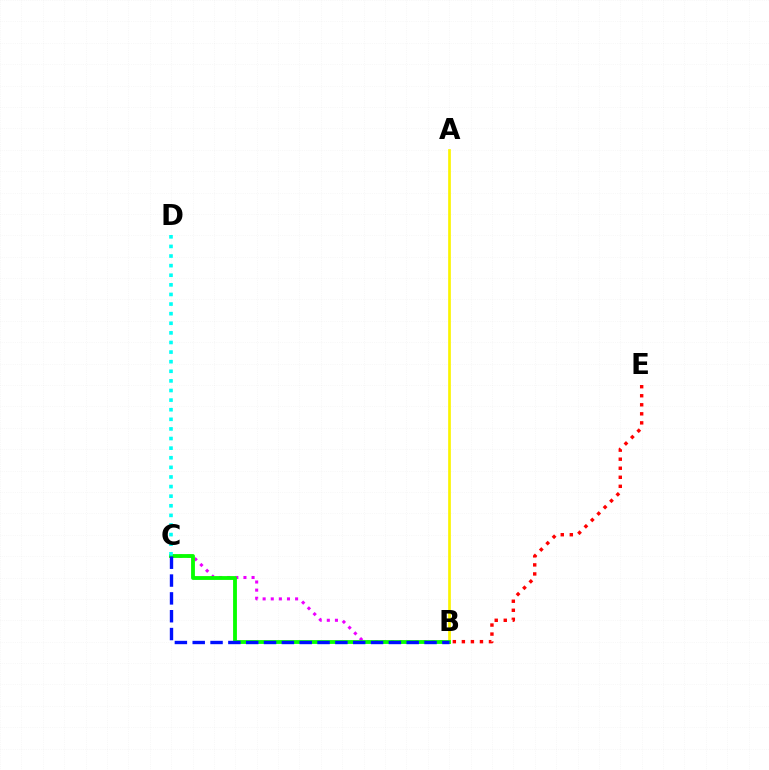{('B', 'C'): [{'color': '#ee00ff', 'line_style': 'dotted', 'thickness': 2.21}, {'color': '#08ff00', 'line_style': 'solid', 'thickness': 2.76}, {'color': '#0010ff', 'line_style': 'dashed', 'thickness': 2.42}], ('A', 'B'): [{'color': '#fcf500', 'line_style': 'solid', 'thickness': 1.93}], ('C', 'D'): [{'color': '#00fff6', 'line_style': 'dotted', 'thickness': 2.61}], ('B', 'E'): [{'color': '#ff0000', 'line_style': 'dotted', 'thickness': 2.46}]}